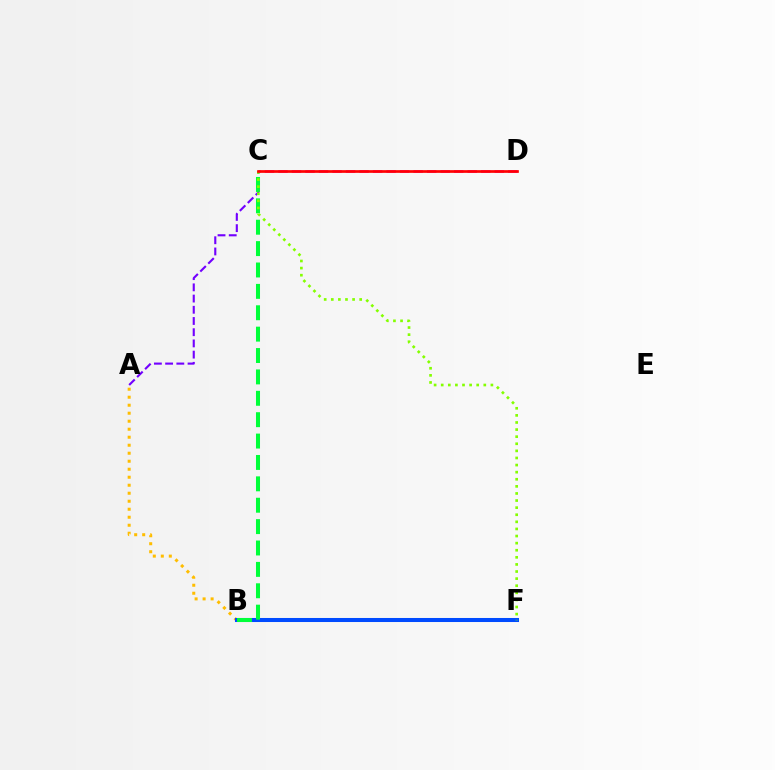{('A', 'B'): [{'color': '#ffbd00', 'line_style': 'dotted', 'thickness': 2.17}], ('C', 'D'): [{'color': '#ff00cf', 'line_style': 'dashed', 'thickness': 1.84}, {'color': '#ff0000', 'line_style': 'solid', 'thickness': 1.94}], ('B', 'F'): [{'color': '#00fff6', 'line_style': 'dashed', 'thickness': 2.52}, {'color': '#004bff', 'line_style': 'solid', 'thickness': 2.91}], ('A', 'C'): [{'color': '#7200ff', 'line_style': 'dashed', 'thickness': 1.52}], ('B', 'C'): [{'color': '#00ff39', 'line_style': 'dashed', 'thickness': 2.91}], ('C', 'F'): [{'color': '#84ff00', 'line_style': 'dotted', 'thickness': 1.93}]}